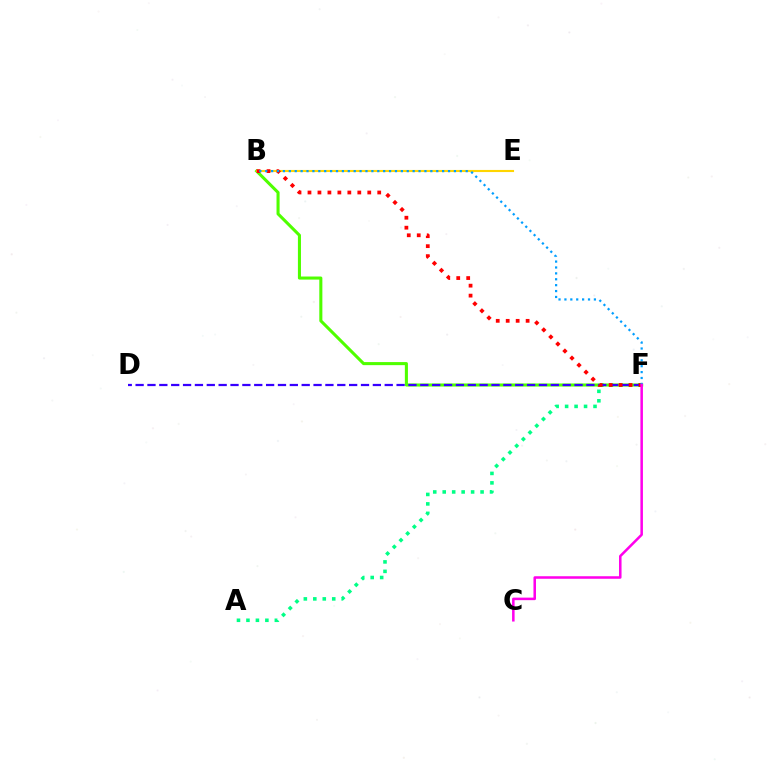{('A', 'F'): [{'color': '#00ff86', 'line_style': 'dotted', 'thickness': 2.57}], ('B', 'F'): [{'color': '#4fff00', 'line_style': 'solid', 'thickness': 2.21}, {'color': '#ff0000', 'line_style': 'dotted', 'thickness': 2.71}, {'color': '#009eff', 'line_style': 'dotted', 'thickness': 1.6}], ('B', 'E'): [{'color': '#ffd500', 'line_style': 'solid', 'thickness': 1.52}], ('D', 'F'): [{'color': '#3700ff', 'line_style': 'dashed', 'thickness': 1.61}], ('C', 'F'): [{'color': '#ff00ed', 'line_style': 'solid', 'thickness': 1.82}]}